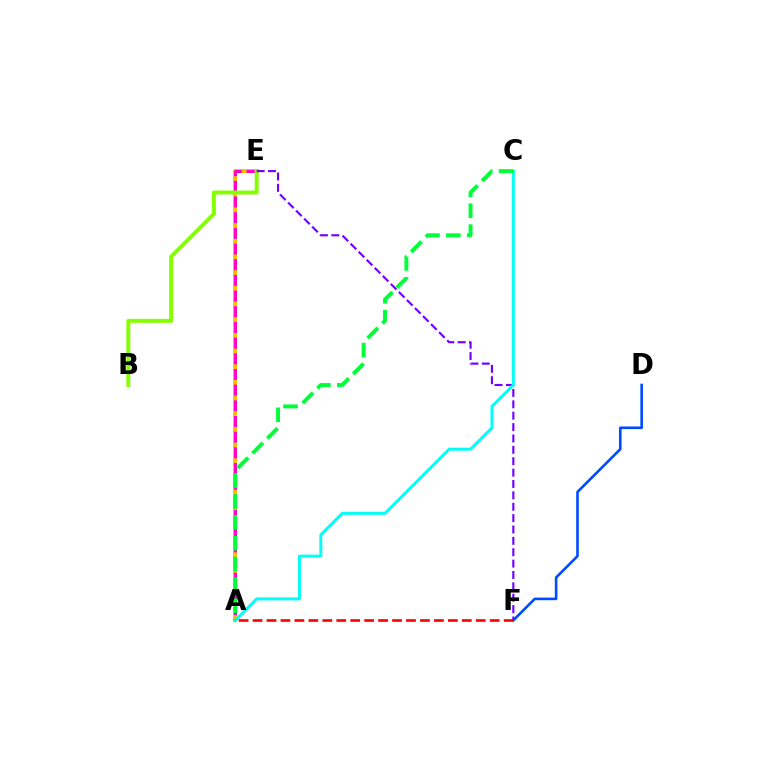{('A', 'E'): [{'color': '#ffbd00', 'line_style': 'solid', 'thickness': 2.89}, {'color': '#ff00cf', 'line_style': 'dashed', 'thickness': 2.13}], ('B', 'E'): [{'color': '#84ff00', 'line_style': 'solid', 'thickness': 2.83}], ('E', 'F'): [{'color': '#7200ff', 'line_style': 'dashed', 'thickness': 1.55}], ('D', 'F'): [{'color': '#004bff', 'line_style': 'solid', 'thickness': 1.89}], ('A', 'F'): [{'color': '#ff0000', 'line_style': 'dashed', 'thickness': 1.89}], ('A', 'C'): [{'color': '#00fff6', 'line_style': 'solid', 'thickness': 2.13}, {'color': '#00ff39', 'line_style': 'dashed', 'thickness': 2.83}]}